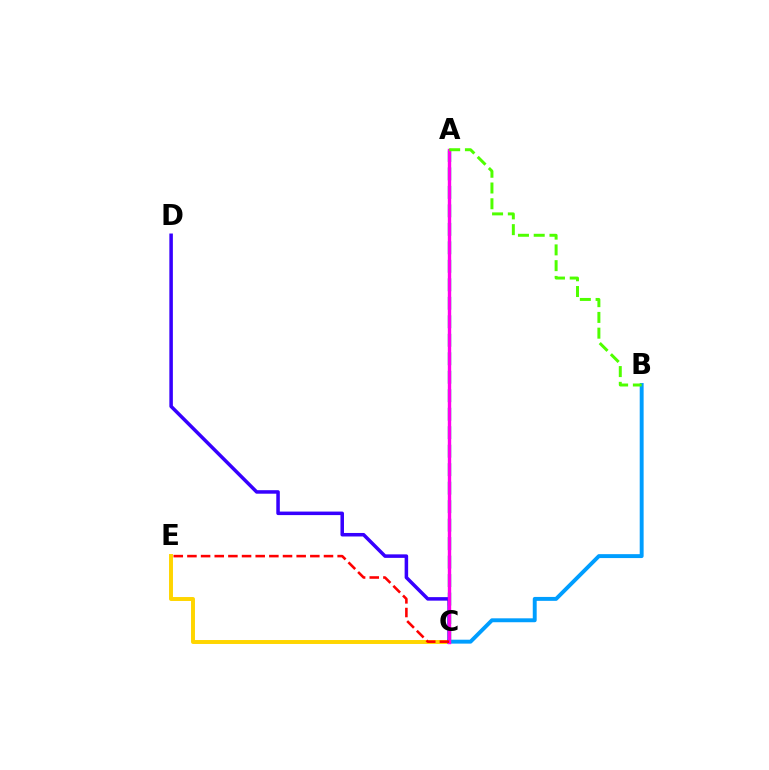{('C', 'E'): [{'color': '#ffd500', 'line_style': 'solid', 'thickness': 2.84}, {'color': '#ff0000', 'line_style': 'dashed', 'thickness': 1.86}], ('B', 'C'): [{'color': '#009eff', 'line_style': 'solid', 'thickness': 2.82}], ('A', 'C'): [{'color': '#00ff86', 'line_style': 'dashed', 'thickness': 2.51}, {'color': '#ff00ed', 'line_style': 'solid', 'thickness': 2.45}], ('C', 'D'): [{'color': '#3700ff', 'line_style': 'solid', 'thickness': 2.53}], ('A', 'B'): [{'color': '#4fff00', 'line_style': 'dashed', 'thickness': 2.14}]}